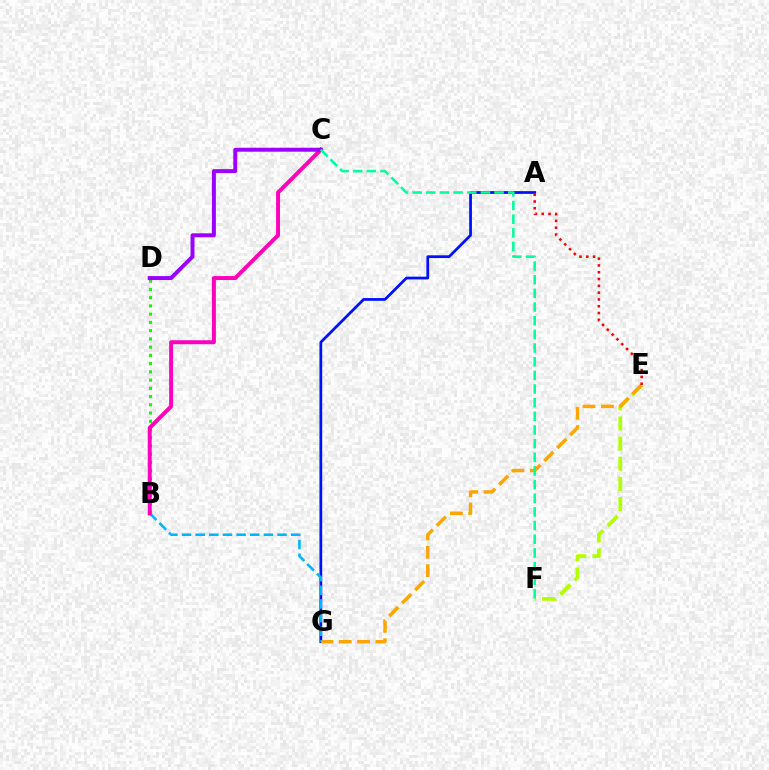{('E', 'F'): [{'color': '#b3ff00', 'line_style': 'dashed', 'thickness': 2.74}], ('A', 'G'): [{'color': '#0010ff', 'line_style': 'solid', 'thickness': 1.98}], ('E', 'G'): [{'color': '#ffa500', 'line_style': 'dashed', 'thickness': 2.49}], ('B', 'D'): [{'color': '#08ff00', 'line_style': 'dotted', 'thickness': 2.24}], ('B', 'G'): [{'color': '#00b5ff', 'line_style': 'dashed', 'thickness': 1.85}], ('A', 'E'): [{'color': '#ff0000', 'line_style': 'dotted', 'thickness': 1.85}], ('B', 'C'): [{'color': '#ff00bd', 'line_style': 'solid', 'thickness': 2.85}], ('C', 'D'): [{'color': '#9b00ff', 'line_style': 'solid', 'thickness': 2.85}], ('C', 'F'): [{'color': '#00ff9d', 'line_style': 'dashed', 'thickness': 1.86}]}